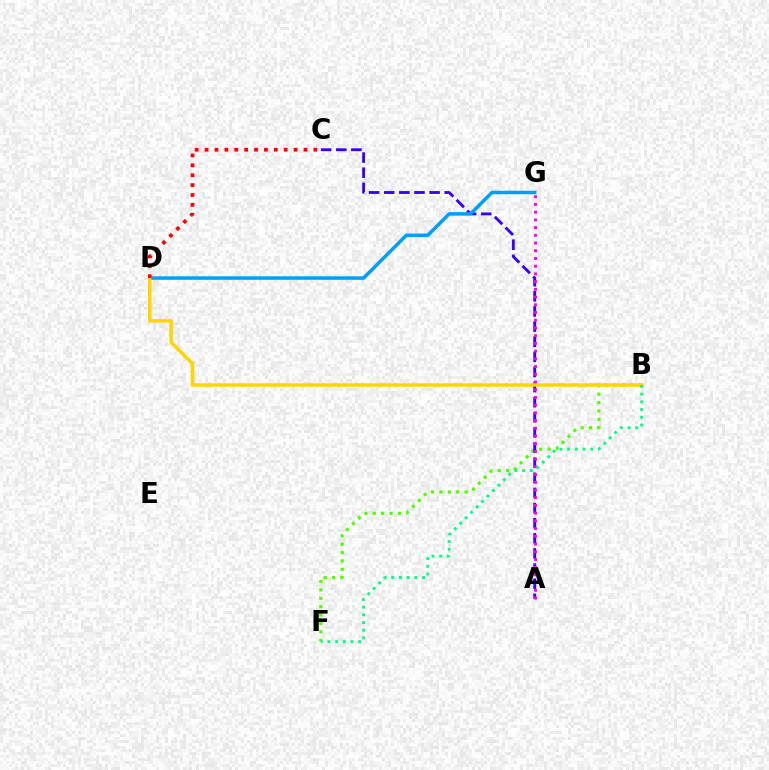{('B', 'F'): [{'color': '#4fff00', 'line_style': 'dotted', 'thickness': 2.28}, {'color': '#00ff86', 'line_style': 'dotted', 'thickness': 2.09}], ('A', 'C'): [{'color': '#3700ff', 'line_style': 'dashed', 'thickness': 2.05}], ('A', 'G'): [{'color': '#ff00ed', 'line_style': 'dotted', 'thickness': 2.1}], ('D', 'G'): [{'color': '#009eff', 'line_style': 'solid', 'thickness': 2.51}], ('B', 'D'): [{'color': '#ffd500', 'line_style': 'solid', 'thickness': 2.49}], ('C', 'D'): [{'color': '#ff0000', 'line_style': 'dotted', 'thickness': 2.69}]}